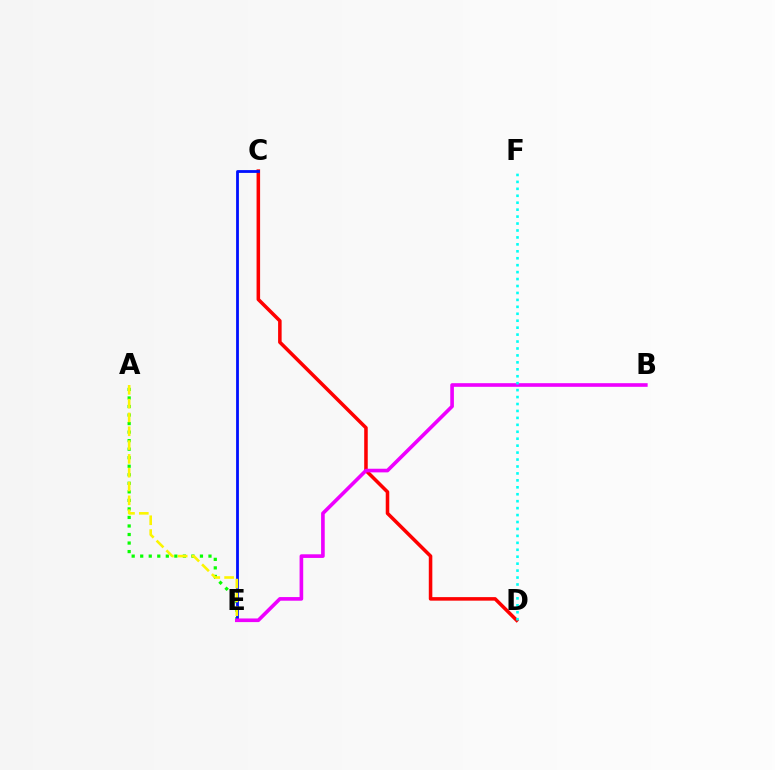{('A', 'E'): [{'color': '#08ff00', 'line_style': 'dotted', 'thickness': 2.32}, {'color': '#fcf500', 'line_style': 'dashed', 'thickness': 1.88}], ('C', 'D'): [{'color': '#ff0000', 'line_style': 'solid', 'thickness': 2.55}], ('C', 'E'): [{'color': '#0010ff', 'line_style': 'solid', 'thickness': 2.02}], ('B', 'E'): [{'color': '#ee00ff', 'line_style': 'solid', 'thickness': 2.62}], ('D', 'F'): [{'color': '#00fff6', 'line_style': 'dotted', 'thickness': 1.89}]}